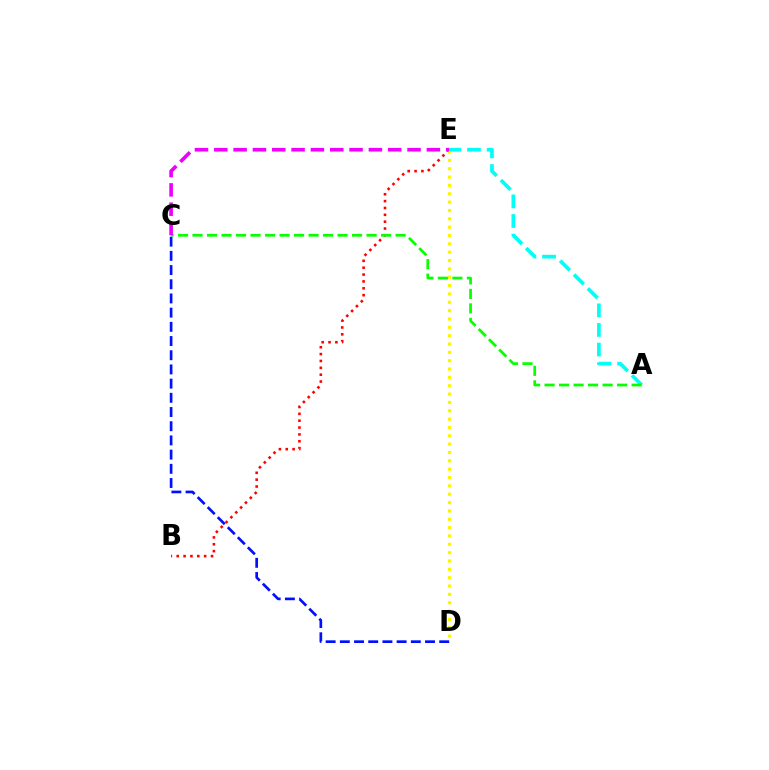{('B', 'E'): [{'color': '#ff0000', 'line_style': 'dotted', 'thickness': 1.86}], ('C', 'D'): [{'color': '#0010ff', 'line_style': 'dashed', 'thickness': 1.93}], ('D', 'E'): [{'color': '#fcf500', 'line_style': 'dotted', 'thickness': 2.27}], ('A', 'E'): [{'color': '#00fff6', 'line_style': 'dashed', 'thickness': 2.66}], ('A', 'C'): [{'color': '#08ff00', 'line_style': 'dashed', 'thickness': 1.97}], ('C', 'E'): [{'color': '#ee00ff', 'line_style': 'dashed', 'thickness': 2.63}]}